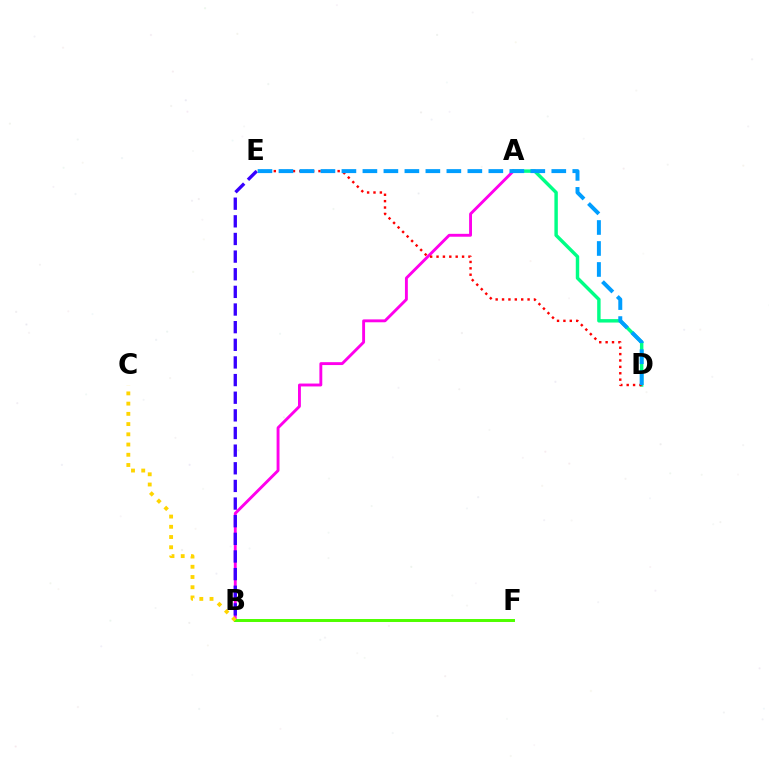{('A', 'D'): [{'color': '#00ff86', 'line_style': 'solid', 'thickness': 2.47}], ('A', 'B'): [{'color': '#ff00ed', 'line_style': 'solid', 'thickness': 2.08}], ('D', 'E'): [{'color': '#ff0000', 'line_style': 'dotted', 'thickness': 1.73}, {'color': '#009eff', 'line_style': 'dashed', 'thickness': 2.85}], ('B', 'F'): [{'color': '#4fff00', 'line_style': 'solid', 'thickness': 2.14}], ('B', 'E'): [{'color': '#3700ff', 'line_style': 'dashed', 'thickness': 2.4}], ('B', 'C'): [{'color': '#ffd500', 'line_style': 'dotted', 'thickness': 2.78}]}